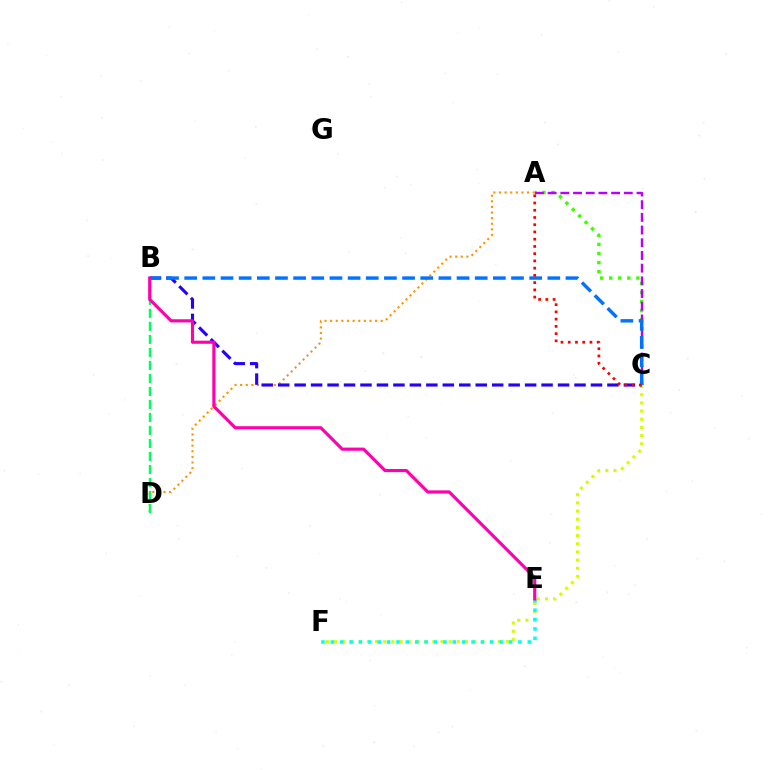{('A', 'C'): [{'color': '#3dff00', 'line_style': 'dotted', 'thickness': 2.47}, {'color': '#b900ff', 'line_style': 'dashed', 'thickness': 1.72}, {'color': '#ff0000', 'line_style': 'dotted', 'thickness': 1.97}], ('C', 'F'): [{'color': '#d1ff00', 'line_style': 'dotted', 'thickness': 2.22}], ('A', 'D'): [{'color': '#ff9400', 'line_style': 'dotted', 'thickness': 1.53}], ('B', 'C'): [{'color': '#2500ff', 'line_style': 'dashed', 'thickness': 2.24}, {'color': '#0074ff', 'line_style': 'dashed', 'thickness': 2.47}], ('B', 'D'): [{'color': '#00ff5c', 'line_style': 'dashed', 'thickness': 1.77}], ('E', 'F'): [{'color': '#00fff6', 'line_style': 'dotted', 'thickness': 2.55}], ('B', 'E'): [{'color': '#ff00ac', 'line_style': 'solid', 'thickness': 2.27}]}